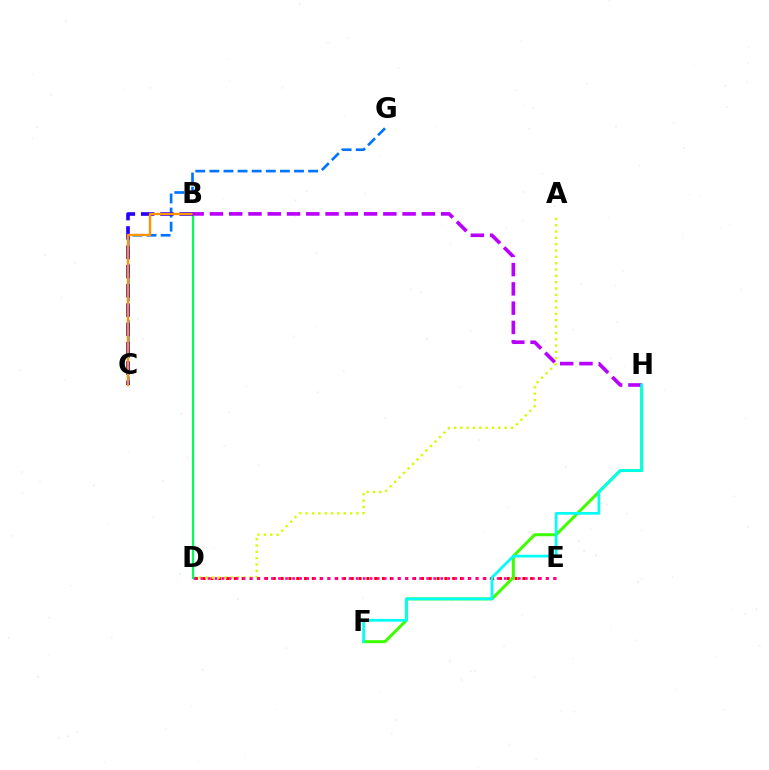{('D', 'E'): [{'color': '#ff0000', 'line_style': 'dotted', 'thickness': 2.12}, {'color': '#ff00ac', 'line_style': 'dotted', 'thickness': 1.92}], ('A', 'D'): [{'color': '#d1ff00', 'line_style': 'dotted', 'thickness': 1.72}], ('C', 'G'): [{'color': '#0074ff', 'line_style': 'dashed', 'thickness': 1.92}], ('B', 'D'): [{'color': '#00ff5c', 'line_style': 'solid', 'thickness': 1.59}], ('B', 'C'): [{'color': '#2500ff', 'line_style': 'dashed', 'thickness': 2.62}, {'color': '#ff9400', 'line_style': 'solid', 'thickness': 1.69}], ('F', 'H'): [{'color': '#3dff00', 'line_style': 'solid', 'thickness': 2.16}, {'color': '#00fff6', 'line_style': 'solid', 'thickness': 1.96}], ('B', 'H'): [{'color': '#b900ff', 'line_style': 'dashed', 'thickness': 2.62}]}